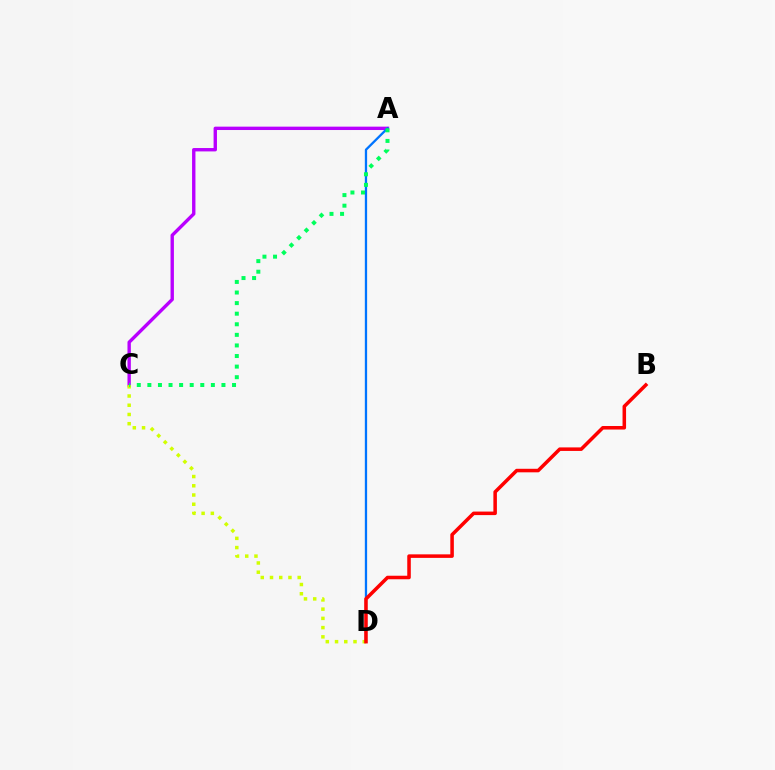{('A', 'C'): [{'color': '#b900ff', 'line_style': 'solid', 'thickness': 2.43}, {'color': '#00ff5c', 'line_style': 'dotted', 'thickness': 2.88}], ('A', 'D'): [{'color': '#0074ff', 'line_style': 'solid', 'thickness': 1.65}], ('C', 'D'): [{'color': '#d1ff00', 'line_style': 'dotted', 'thickness': 2.51}], ('B', 'D'): [{'color': '#ff0000', 'line_style': 'solid', 'thickness': 2.54}]}